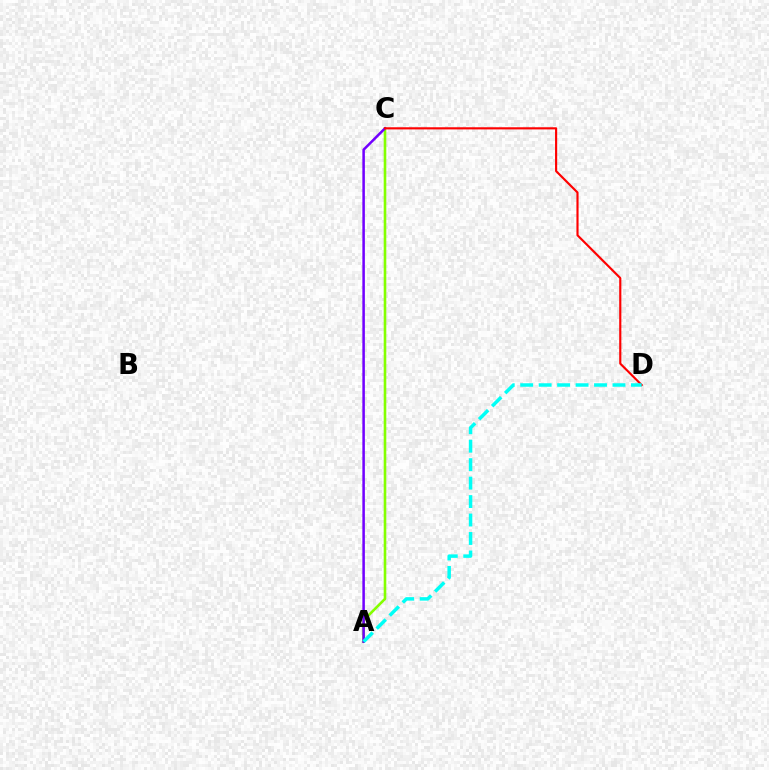{('A', 'C'): [{'color': '#84ff00', 'line_style': 'solid', 'thickness': 1.88}, {'color': '#7200ff', 'line_style': 'solid', 'thickness': 1.82}], ('C', 'D'): [{'color': '#ff0000', 'line_style': 'solid', 'thickness': 1.55}], ('A', 'D'): [{'color': '#00fff6', 'line_style': 'dashed', 'thickness': 2.51}]}